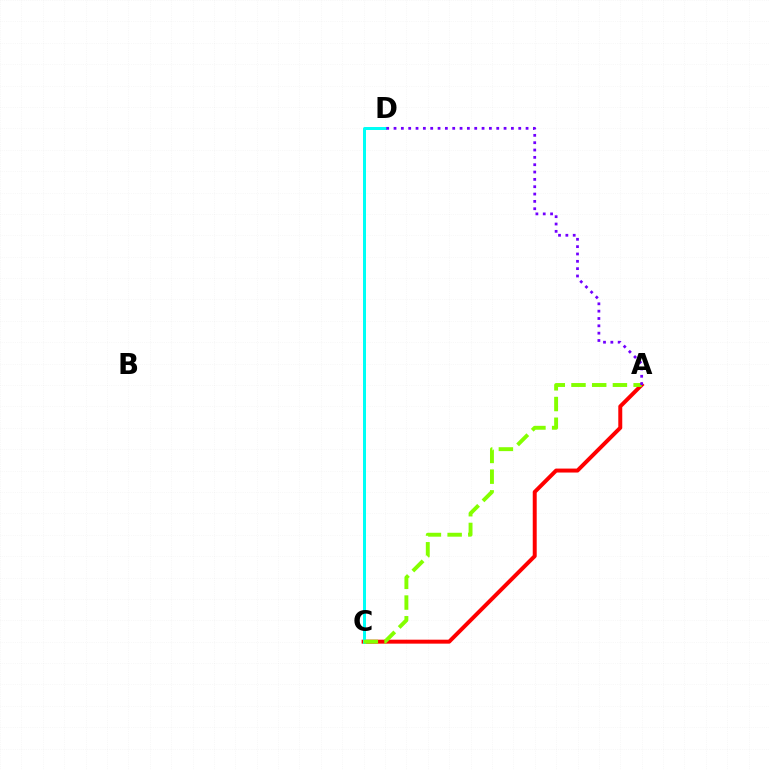{('A', 'C'): [{'color': '#ff0000', 'line_style': 'solid', 'thickness': 2.85}, {'color': '#84ff00', 'line_style': 'dashed', 'thickness': 2.81}], ('C', 'D'): [{'color': '#00fff6', 'line_style': 'solid', 'thickness': 2.15}], ('A', 'D'): [{'color': '#7200ff', 'line_style': 'dotted', 'thickness': 1.99}]}